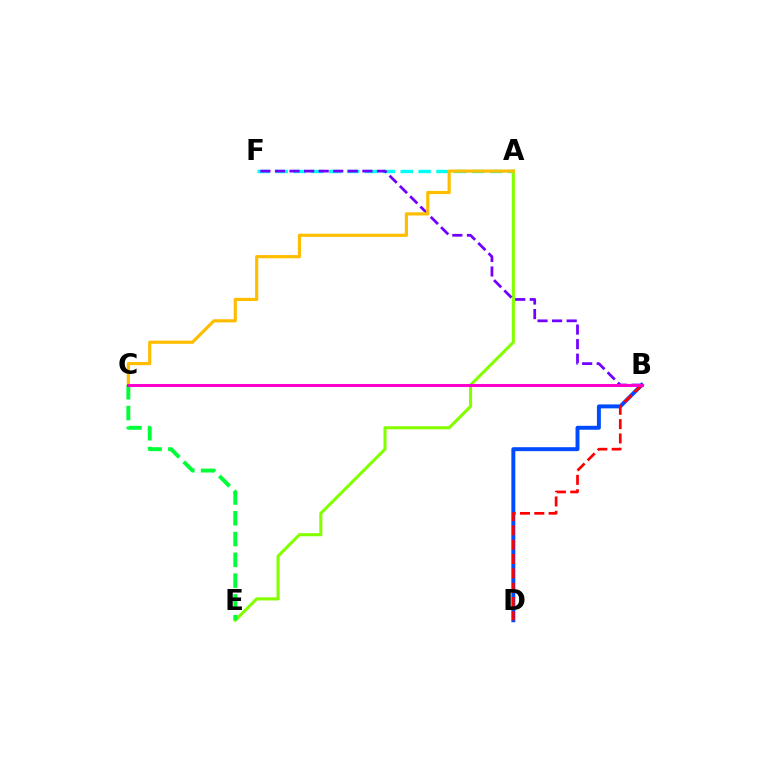{('A', 'F'): [{'color': '#00fff6', 'line_style': 'dashed', 'thickness': 2.43}], ('A', 'E'): [{'color': '#84ff00', 'line_style': 'solid', 'thickness': 2.23}], ('B', 'D'): [{'color': '#004bff', 'line_style': 'solid', 'thickness': 2.84}, {'color': '#ff0000', 'line_style': 'dashed', 'thickness': 1.95}], ('B', 'F'): [{'color': '#7200ff', 'line_style': 'dashed', 'thickness': 1.98}], ('A', 'C'): [{'color': '#ffbd00', 'line_style': 'solid', 'thickness': 2.28}], ('C', 'E'): [{'color': '#00ff39', 'line_style': 'dashed', 'thickness': 2.82}], ('B', 'C'): [{'color': '#ff00cf', 'line_style': 'solid', 'thickness': 2.19}]}